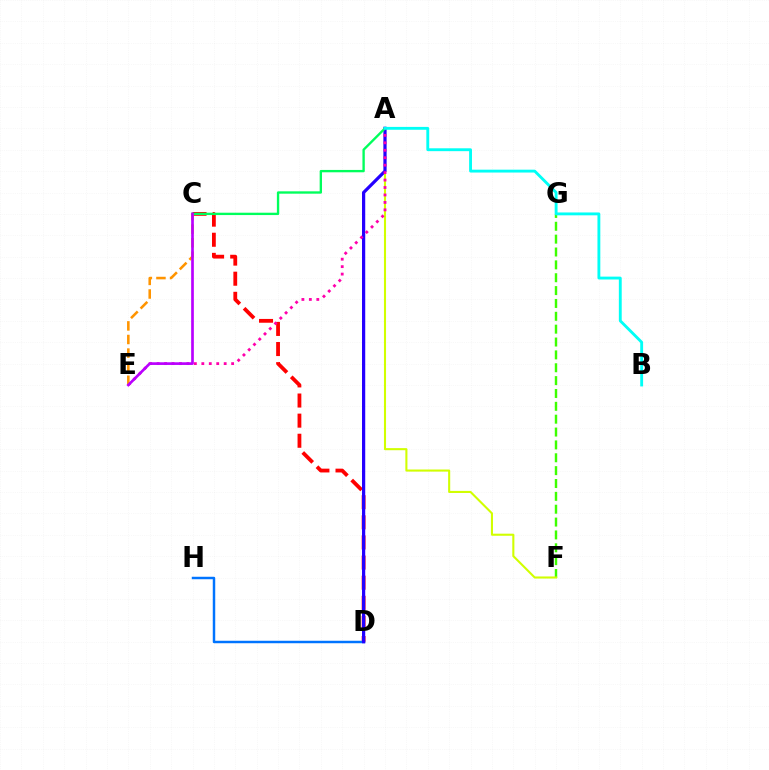{('F', 'G'): [{'color': '#3dff00', 'line_style': 'dashed', 'thickness': 1.75}], ('C', 'D'): [{'color': '#ff0000', 'line_style': 'dashed', 'thickness': 2.73}], ('D', 'H'): [{'color': '#0074ff', 'line_style': 'solid', 'thickness': 1.78}], ('A', 'F'): [{'color': '#d1ff00', 'line_style': 'solid', 'thickness': 1.5}], ('A', 'D'): [{'color': '#2500ff', 'line_style': 'solid', 'thickness': 2.32}], ('A', 'C'): [{'color': '#00ff5c', 'line_style': 'solid', 'thickness': 1.69}], ('A', 'E'): [{'color': '#ff00ac', 'line_style': 'dotted', 'thickness': 2.02}], ('C', 'E'): [{'color': '#ff9400', 'line_style': 'dashed', 'thickness': 1.85}, {'color': '#b900ff', 'line_style': 'solid', 'thickness': 1.92}], ('A', 'B'): [{'color': '#00fff6', 'line_style': 'solid', 'thickness': 2.06}]}